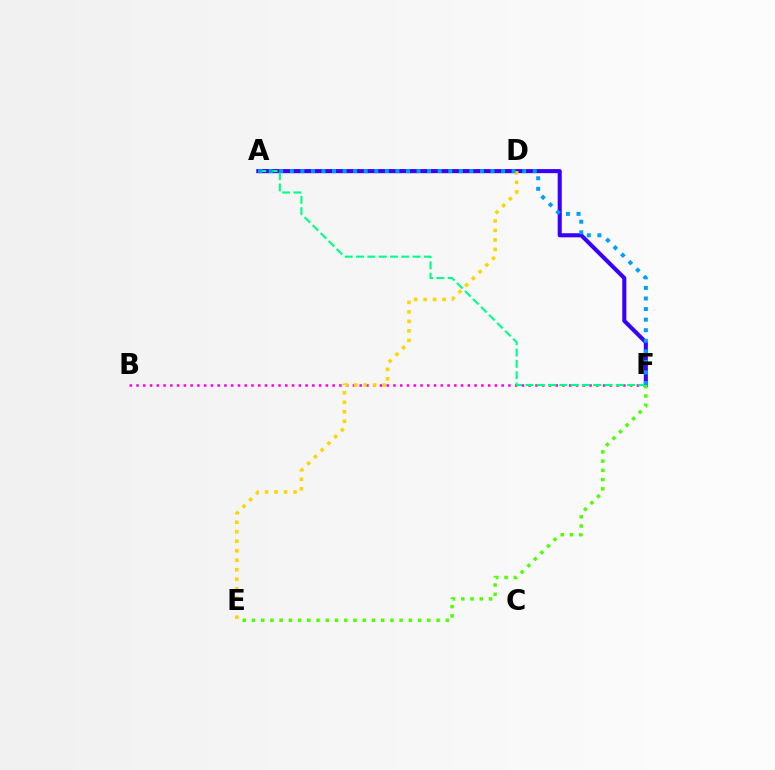{('A', 'D'): [{'color': '#ff0000', 'line_style': 'dashed', 'thickness': 2.24}], ('B', 'F'): [{'color': '#ff00ed', 'line_style': 'dotted', 'thickness': 1.84}], ('A', 'F'): [{'color': '#3700ff', 'line_style': 'solid', 'thickness': 2.93}, {'color': '#00ff86', 'line_style': 'dashed', 'thickness': 1.54}, {'color': '#009eff', 'line_style': 'dotted', 'thickness': 2.87}], ('D', 'E'): [{'color': '#ffd500', 'line_style': 'dotted', 'thickness': 2.58}], ('E', 'F'): [{'color': '#4fff00', 'line_style': 'dotted', 'thickness': 2.51}]}